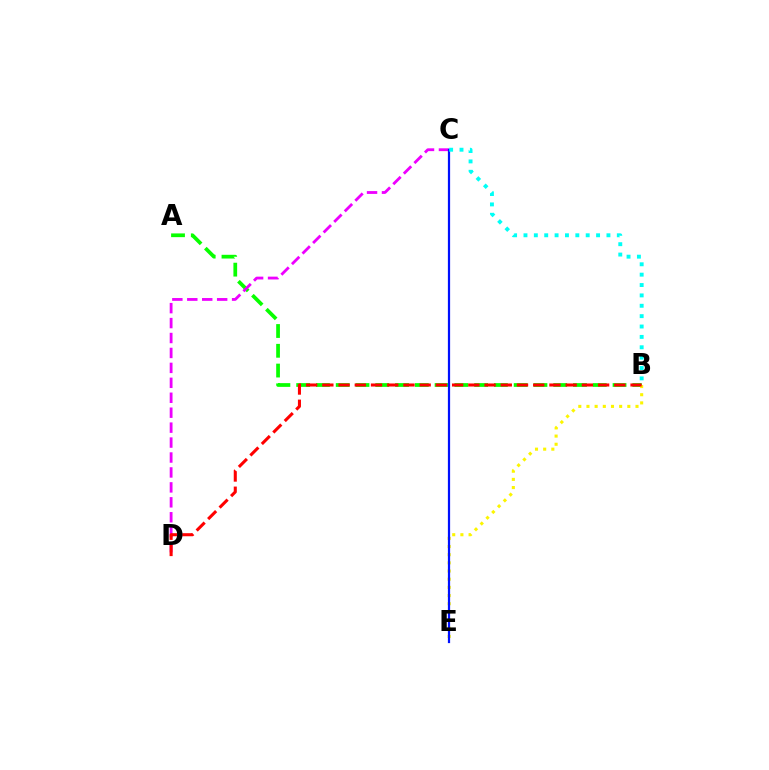{('A', 'B'): [{'color': '#08ff00', 'line_style': 'dashed', 'thickness': 2.69}], ('C', 'D'): [{'color': '#ee00ff', 'line_style': 'dashed', 'thickness': 2.03}], ('B', 'E'): [{'color': '#fcf500', 'line_style': 'dotted', 'thickness': 2.22}], ('B', 'D'): [{'color': '#ff0000', 'line_style': 'dashed', 'thickness': 2.2}], ('C', 'E'): [{'color': '#0010ff', 'line_style': 'solid', 'thickness': 1.61}], ('B', 'C'): [{'color': '#00fff6', 'line_style': 'dotted', 'thickness': 2.82}]}